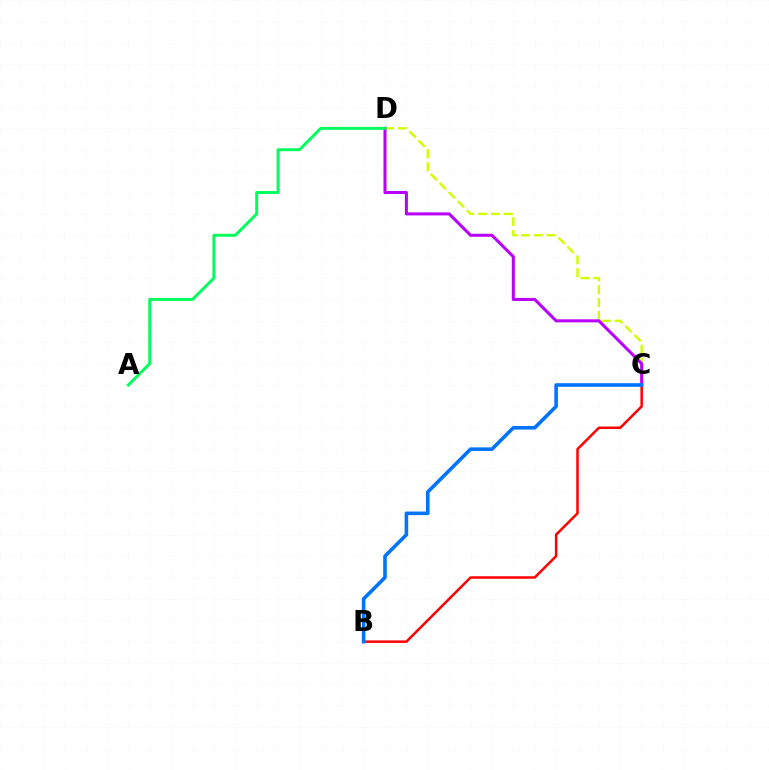{('B', 'C'): [{'color': '#ff0000', 'line_style': 'solid', 'thickness': 1.8}, {'color': '#0074ff', 'line_style': 'solid', 'thickness': 2.59}], ('C', 'D'): [{'color': '#d1ff00', 'line_style': 'dashed', 'thickness': 1.74}, {'color': '#b900ff', 'line_style': 'solid', 'thickness': 2.19}], ('A', 'D'): [{'color': '#00ff5c', 'line_style': 'solid', 'thickness': 2.13}]}